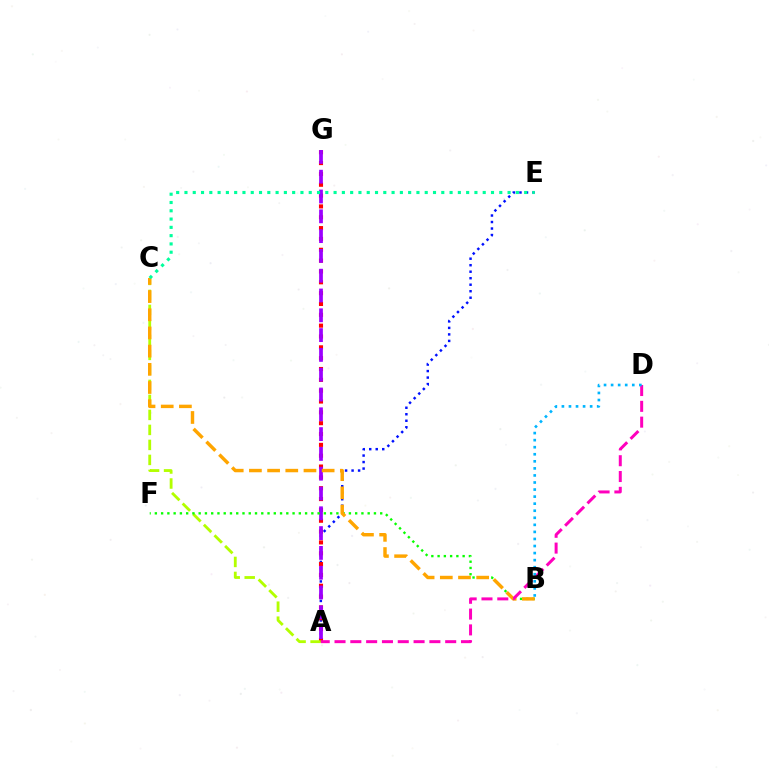{('A', 'E'): [{'color': '#0010ff', 'line_style': 'dotted', 'thickness': 1.77}], ('A', 'G'): [{'color': '#ff0000', 'line_style': 'dotted', 'thickness': 2.94}, {'color': '#9b00ff', 'line_style': 'dashed', 'thickness': 2.69}], ('A', 'C'): [{'color': '#b3ff00', 'line_style': 'dashed', 'thickness': 2.04}], ('B', 'F'): [{'color': '#08ff00', 'line_style': 'dotted', 'thickness': 1.7}], ('B', 'C'): [{'color': '#ffa500', 'line_style': 'dashed', 'thickness': 2.47}], ('A', 'D'): [{'color': '#ff00bd', 'line_style': 'dashed', 'thickness': 2.15}], ('B', 'D'): [{'color': '#00b5ff', 'line_style': 'dotted', 'thickness': 1.92}], ('C', 'E'): [{'color': '#00ff9d', 'line_style': 'dotted', 'thickness': 2.25}]}